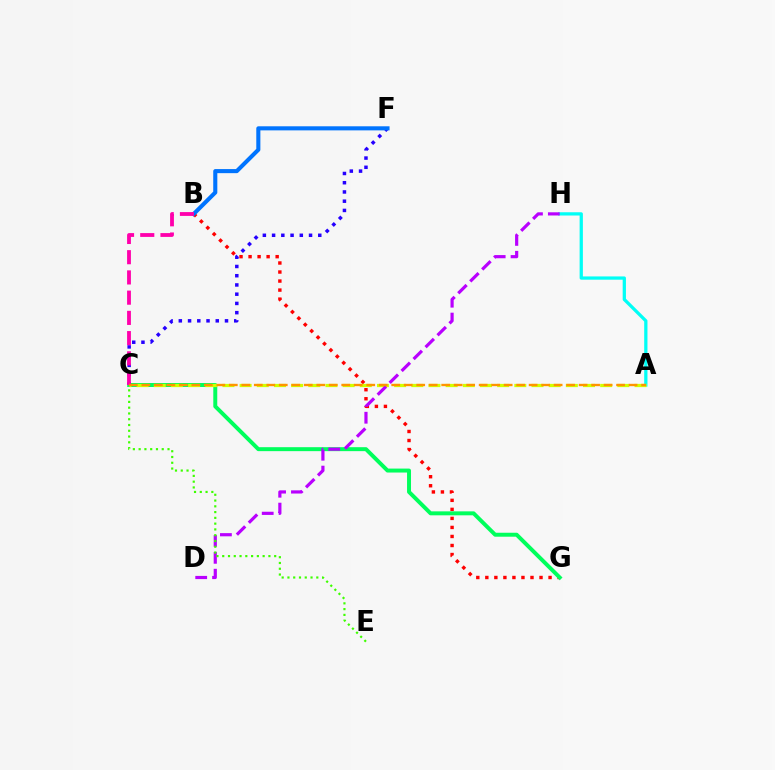{('B', 'G'): [{'color': '#ff0000', 'line_style': 'dotted', 'thickness': 2.45}], ('C', 'G'): [{'color': '#00ff5c', 'line_style': 'solid', 'thickness': 2.85}], ('A', 'H'): [{'color': '#00fff6', 'line_style': 'solid', 'thickness': 2.35}], ('A', 'C'): [{'color': '#d1ff00', 'line_style': 'dashed', 'thickness': 2.33}, {'color': '#ff9400', 'line_style': 'dashed', 'thickness': 1.7}], ('C', 'F'): [{'color': '#2500ff', 'line_style': 'dotted', 'thickness': 2.51}], ('B', 'F'): [{'color': '#0074ff', 'line_style': 'solid', 'thickness': 2.94}], ('D', 'H'): [{'color': '#b900ff', 'line_style': 'dashed', 'thickness': 2.29}], ('B', 'C'): [{'color': '#ff00ac', 'line_style': 'dashed', 'thickness': 2.75}], ('C', 'E'): [{'color': '#3dff00', 'line_style': 'dotted', 'thickness': 1.57}]}